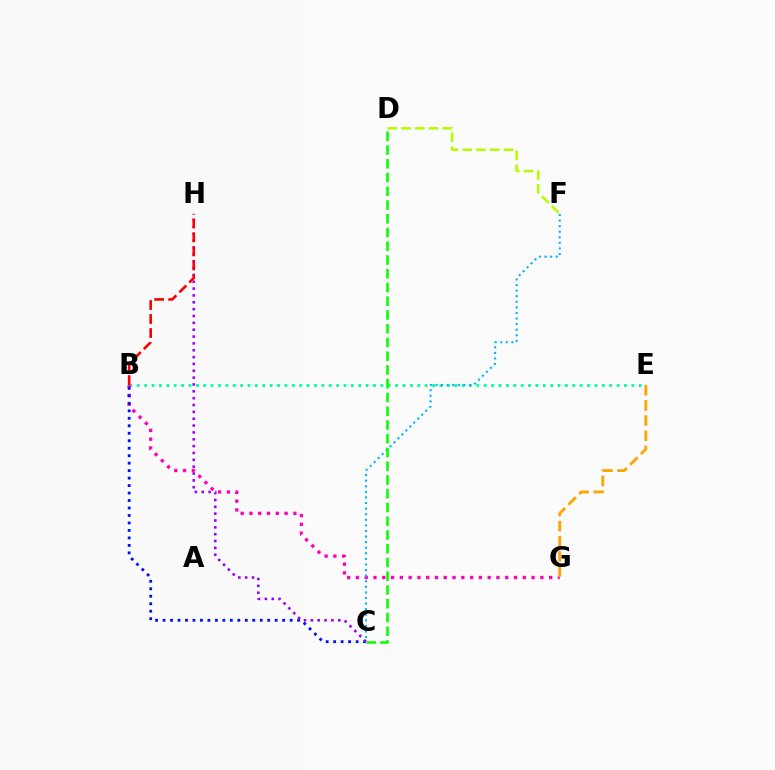{('B', 'E'): [{'color': '#00ff9d', 'line_style': 'dotted', 'thickness': 2.01}], ('B', 'G'): [{'color': '#ff00bd', 'line_style': 'dotted', 'thickness': 2.39}], ('C', 'F'): [{'color': '#00b5ff', 'line_style': 'dotted', 'thickness': 1.52}], ('B', 'C'): [{'color': '#0010ff', 'line_style': 'dotted', 'thickness': 2.03}], ('C', 'H'): [{'color': '#9b00ff', 'line_style': 'dotted', 'thickness': 1.86}], ('E', 'G'): [{'color': '#ffa500', 'line_style': 'dashed', 'thickness': 2.06}], ('D', 'F'): [{'color': '#b3ff00', 'line_style': 'dashed', 'thickness': 1.87}], ('C', 'D'): [{'color': '#08ff00', 'line_style': 'dashed', 'thickness': 1.87}], ('B', 'H'): [{'color': '#ff0000', 'line_style': 'dashed', 'thickness': 1.9}]}